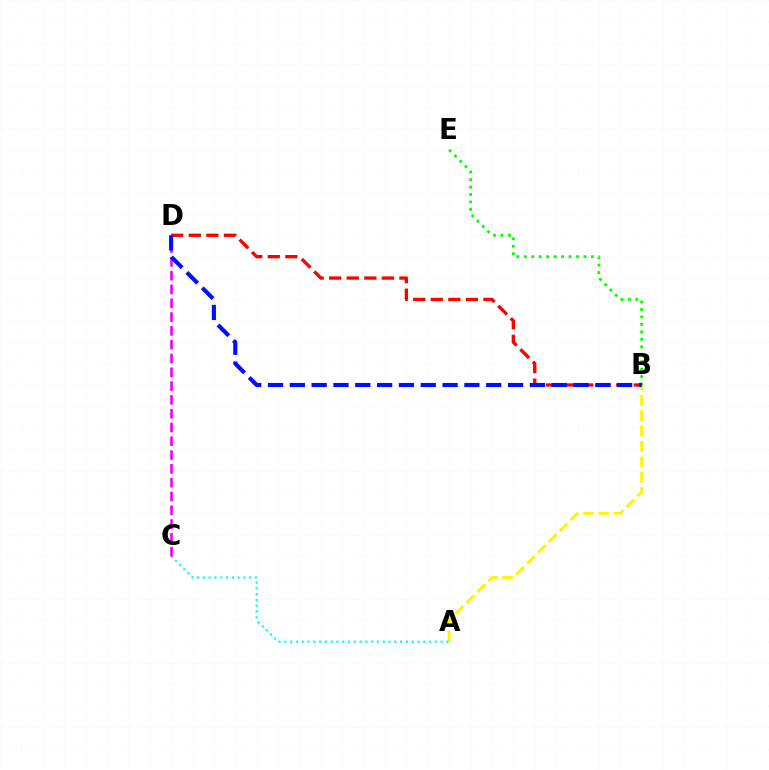{('A', 'B'): [{'color': '#fcf500', 'line_style': 'dashed', 'thickness': 2.09}], ('B', 'E'): [{'color': '#08ff00', 'line_style': 'dotted', 'thickness': 2.03}], ('B', 'D'): [{'color': '#ff0000', 'line_style': 'dashed', 'thickness': 2.39}, {'color': '#0010ff', 'line_style': 'dashed', 'thickness': 2.96}], ('A', 'C'): [{'color': '#00fff6', 'line_style': 'dotted', 'thickness': 1.57}], ('C', 'D'): [{'color': '#ee00ff', 'line_style': 'dashed', 'thickness': 1.87}]}